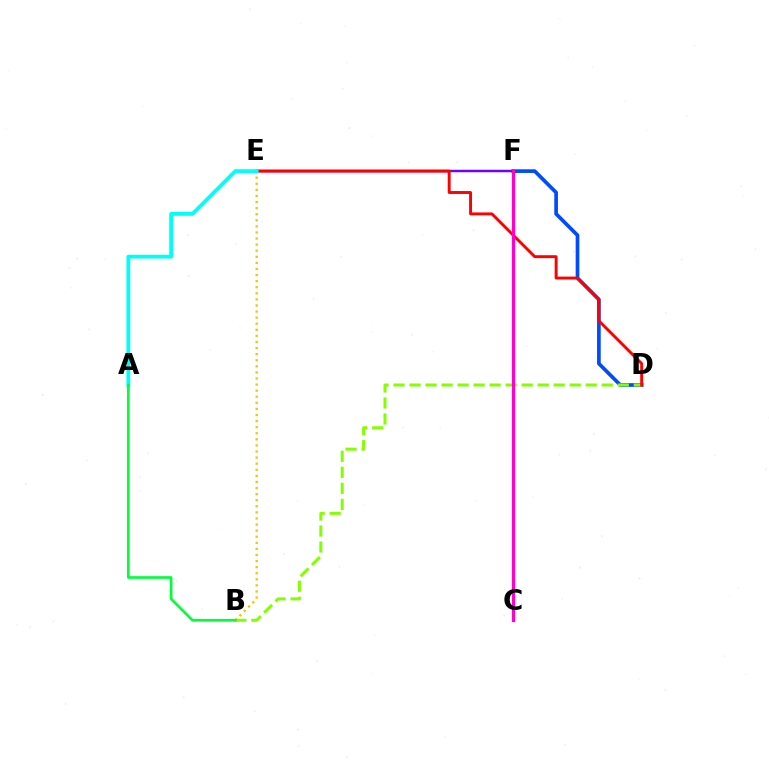{('D', 'F'): [{'color': '#004bff', 'line_style': 'solid', 'thickness': 2.65}], ('B', 'D'): [{'color': '#84ff00', 'line_style': 'dashed', 'thickness': 2.18}], ('E', 'F'): [{'color': '#7200ff', 'line_style': 'solid', 'thickness': 1.79}], ('D', 'E'): [{'color': '#ff0000', 'line_style': 'solid', 'thickness': 2.1}], ('B', 'E'): [{'color': '#ffbd00', 'line_style': 'dotted', 'thickness': 1.65}], ('C', 'F'): [{'color': '#ff00cf', 'line_style': 'solid', 'thickness': 2.32}], ('A', 'E'): [{'color': '#00fff6', 'line_style': 'solid', 'thickness': 2.73}], ('A', 'B'): [{'color': '#00ff39', 'line_style': 'solid', 'thickness': 1.92}]}